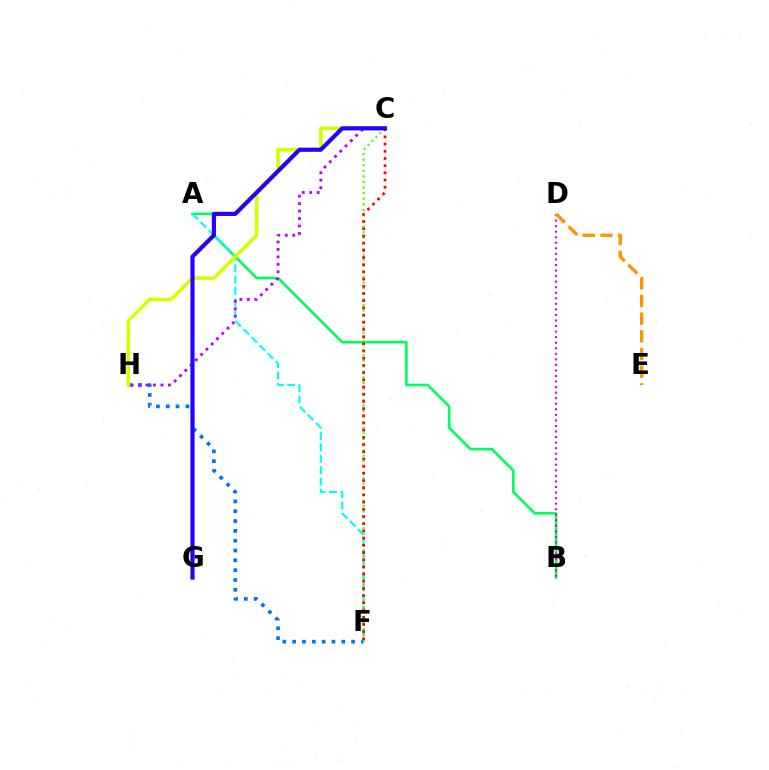{('F', 'H'): [{'color': '#0074ff', 'line_style': 'dotted', 'thickness': 2.67}], ('A', 'B'): [{'color': '#00ff5c', 'line_style': 'solid', 'thickness': 1.89}], ('A', 'F'): [{'color': '#00fff6', 'line_style': 'dashed', 'thickness': 1.54}], ('B', 'D'): [{'color': '#ff00ac', 'line_style': 'dotted', 'thickness': 1.51}], ('C', 'H'): [{'color': '#b900ff', 'line_style': 'dotted', 'thickness': 2.03}, {'color': '#d1ff00', 'line_style': 'solid', 'thickness': 2.57}], ('D', 'E'): [{'color': '#ff9400', 'line_style': 'dashed', 'thickness': 2.4}], ('C', 'F'): [{'color': '#3dff00', 'line_style': 'dotted', 'thickness': 1.52}, {'color': '#ff0000', 'line_style': 'dotted', 'thickness': 1.95}], ('C', 'G'): [{'color': '#2500ff', 'line_style': 'solid', 'thickness': 3.0}]}